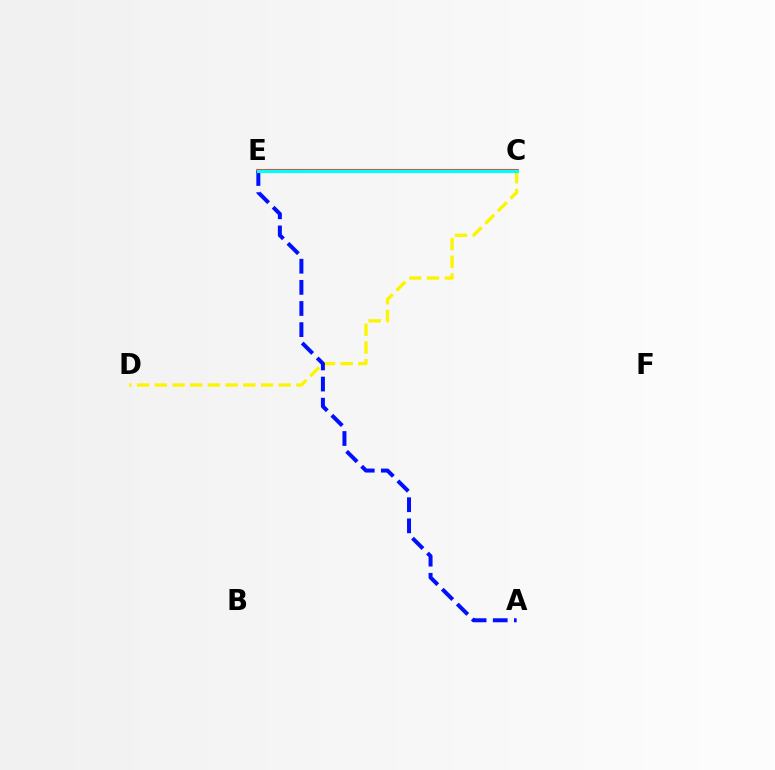{('C', 'E'): [{'color': '#ff0000', 'line_style': 'solid', 'thickness': 2.56}, {'color': '#08ff00', 'line_style': 'dotted', 'thickness': 1.64}, {'color': '#ee00ff', 'line_style': 'dotted', 'thickness': 2.04}, {'color': '#00fff6', 'line_style': 'solid', 'thickness': 2.26}], ('C', 'D'): [{'color': '#fcf500', 'line_style': 'dashed', 'thickness': 2.4}], ('A', 'E'): [{'color': '#0010ff', 'line_style': 'dashed', 'thickness': 2.87}]}